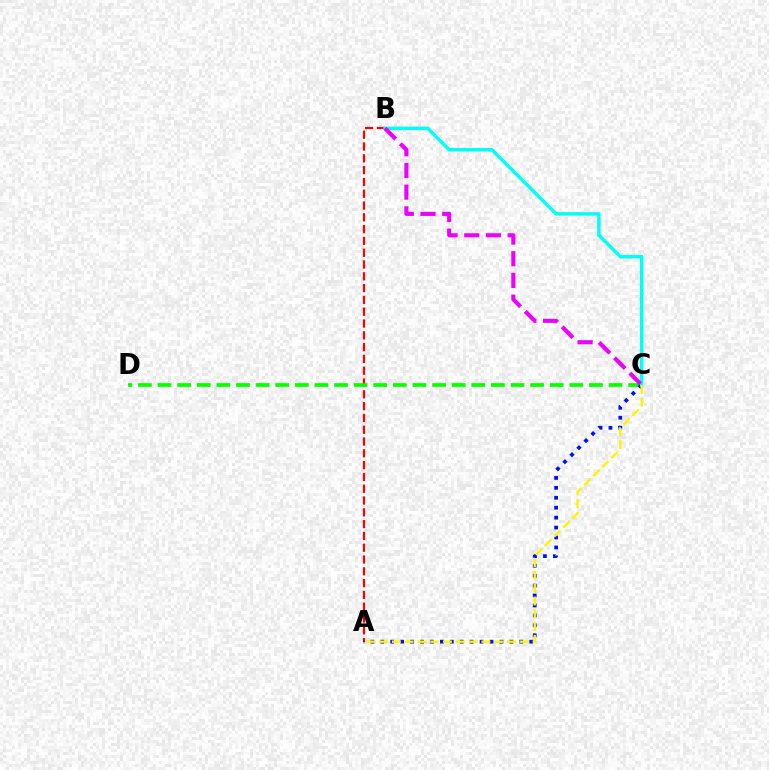{('A', 'B'): [{'color': '#ff0000', 'line_style': 'dashed', 'thickness': 1.6}], ('C', 'D'): [{'color': '#08ff00', 'line_style': 'dashed', 'thickness': 2.66}], ('A', 'C'): [{'color': '#0010ff', 'line_style': 'dotted', 'thickness': 2.7}, {'color': '#fcf500', 'line_style': 'dashed', 'thickness': 1.74}], ('B', 'C'): [{'color': '#00fff6', 'line_style': 'solid', 'thickness': 2.48}, {'color': '#ee00ff', 'line_style': 'dashed', 'thickness': 2.95}]}